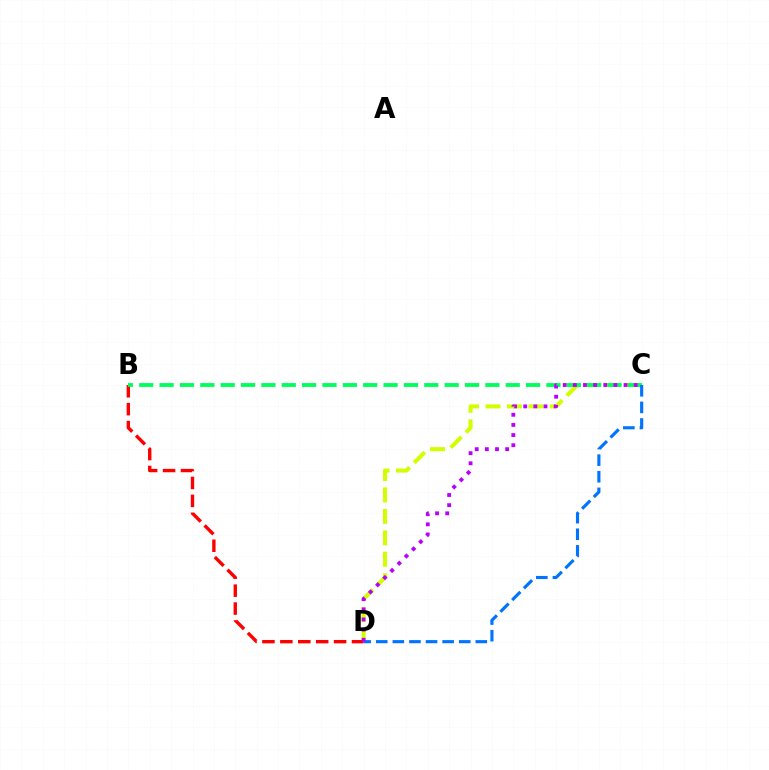{('C', 'D'): [{'color': '#d1ff00', 'line_style': 'dashed', 'thickness': 2.91}, {'color': '#0074ff', 'line_style': 'dashed', 'thickness': 2.25}, {'color': '#b900ff', 'line_style': 'dotted', 'thickness': 2.76}], ('B', 'D'): [{'color': '#ff0000', 'line_style': 'dashed', 'thickness': 2.43}], ('B', 'C'): [{'color': '#00ff5c', 'line_style': 'dashed', 'thickness': 2.77}]}